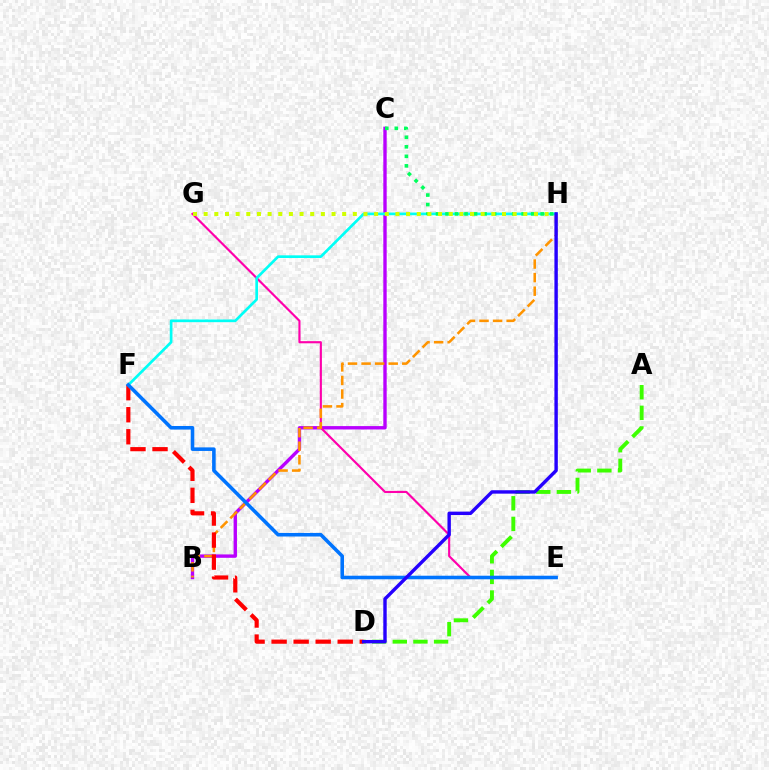{('B', 'C'): [{'color': '#b900ff', 'line_style': 'solid', 'thickness': 2.43}], ('A', 'D'): [{'color': '#3dff00', 'line_style': 'dashed', 'thickness': 2.8}], ('E', 'G'): [{'color': '#ff00ac', 'line_style': 'solid', 'thickness': 1.55}], ('F', 'H'): [{'color': '#00fff6', 'line_style': 'solid', 'thickness': 1.93}], ('C', 'H'): [{'color': '#00ff5c', 'line_style': 'dotted', 'thickness': 2.59}], ('G', 'H'): [{'color': '#d1ff00', 'line_style': 'dotted', 'thickness': 2.89}], ('B', 'H'): [{'color': '#ff9400', 'line_style': 'dashed', 'thickness': 1.84}], ('D', 'F'): [{'color': '#ff0000', 'line_style': 'dashed', 'thickness': 2.99}], ('E', 'F'): [{'color': '#0074ff', 'line_style': 'solid', 'thickness': 2.57}], ('D', 'H'): [{'color': '#2500ff', 'line_style': 'solid', 'thickness': 2.45}]}